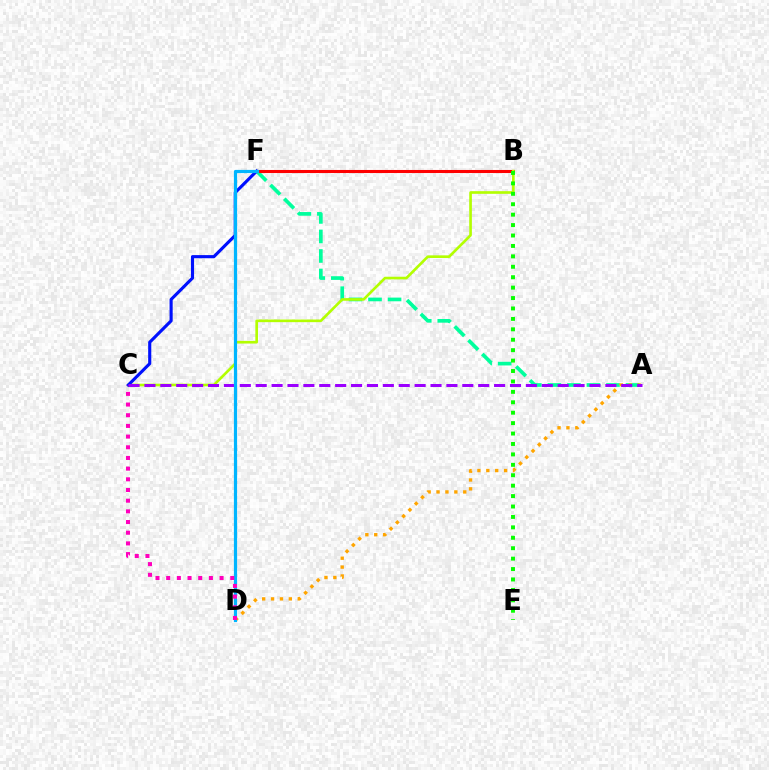{('A', 'F'): [{'color': '#00ff9d', 'line_style': 'dashed', 'thickness': 2.65}], ('A', 'D'): [{'color': '#ffa500', 'line_style': 'dotted', 'thickness': 2.42}], ('B', 'F'): [{'color': '#ff0000', 'line_style': 'solid', 'thickness': 2.21}], ('B', 'C'): [{'color': '#b3ff00', 'line_style': 'solid', 'thickness': 1.9}], ('C', 'F'): [{'color': '#0010ff', 'line_style': 'solid', 'thickness': 2.25}], ('B', 'E'): [{'color': '#08ff00', 'line_style': 'dotted', 'thickness': 2.83}], ('A', 'C'): [{'color': '#9b00ff', 'line_style': 'dashed', 'thickness': 2.16}], ('D', 'F'): [{'color': '#00b5ff', 'line_style': 'solid', 'thickness': 2.31}], ('C', 'D'): [{'color': '#ff00bd', 'line_style': 'dotted', 'thickness': 2.9}]}